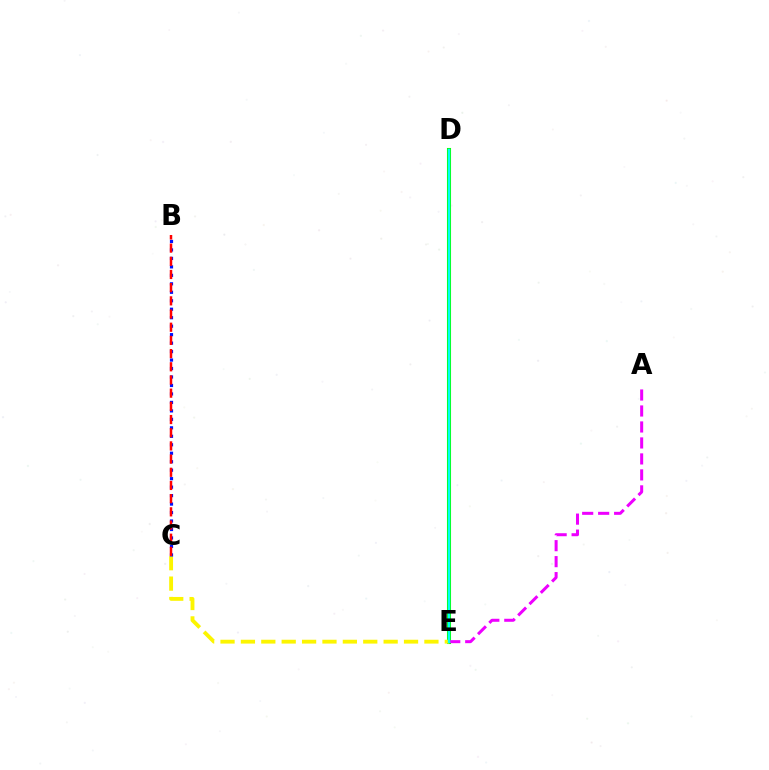{('D', 'E'): [{'color': '#08ff00', 'line_style': 'solid', 'thickness': 2.93}, {'color': '#00fff6', 'line_style': 'solid', 'thickness': 1.73}], ('C', 'E'): [{'color': '#fcf500', 'line_style': 'dashed', 'thickness': 2.77}], ('A', 'E'): [{'color': '#ee00ff', 'line_style': 'dashed', 'thickness': 2.17}], ('B', 'C'): [{'color': '#0010ff', 'line_style': 'dotted', 'thickness': 2.3}, {'color': '#ff0000', 'line_style': 'dashed', 'thickness': 1.79}]}